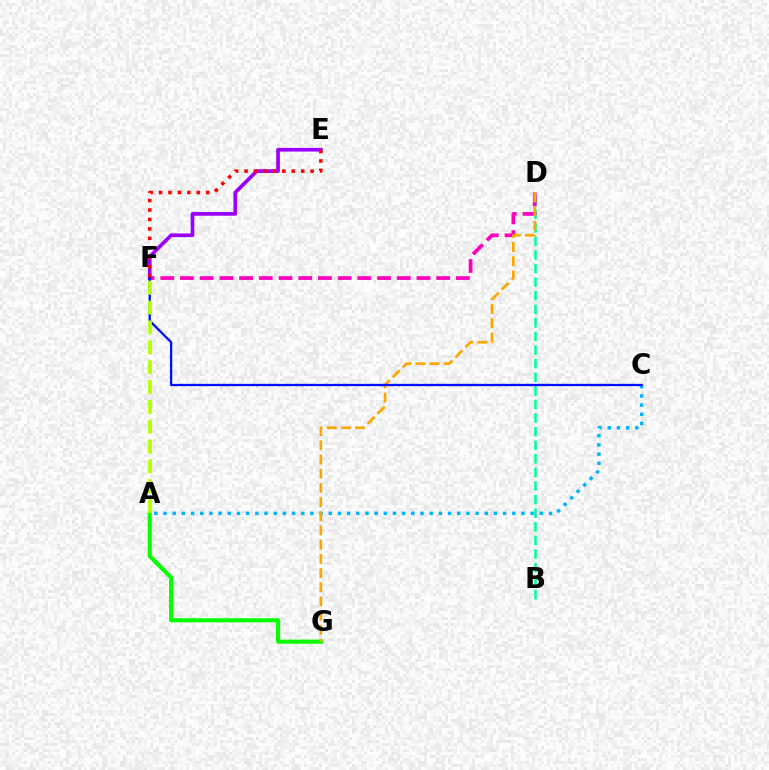{('A', 'C'): [{'color': '#00b5ff', 'line_style': 'dotted', 'thickness': 2.49}], ('B', 'D'): [{'color': '#00ff9d', 'line_style': 'dashed', 'thickness': 1.85}], ('E', 'F'): [{'color': '#9b00ff', 'line_style': 'solid', 'thickness': 2.65}, {'color': '#ff0000', 'line_style': 'dotted', 'thickness': 2.56}], ('D', 'F'): [{'color': '#ff00bd', 'line_style': 'dashed', 'thickness': 2.68}], ('A', 'G'): [{'color': '#08ff00', 'line_style': 'solid', 'thickness': 2.96}], ('D', 'G'): [{'color': '#ffa500', 'line_style': 'dashed', 'thickness': 1.93}], ('C', 'F'): [{'color': '#0010ff', 'line_style': 'solid', 'thickness': 1.66}], ('A', 'F'): [{'color': '#b3ff00', 'line_style': 'dashed', 'thickness': 2.7}]}